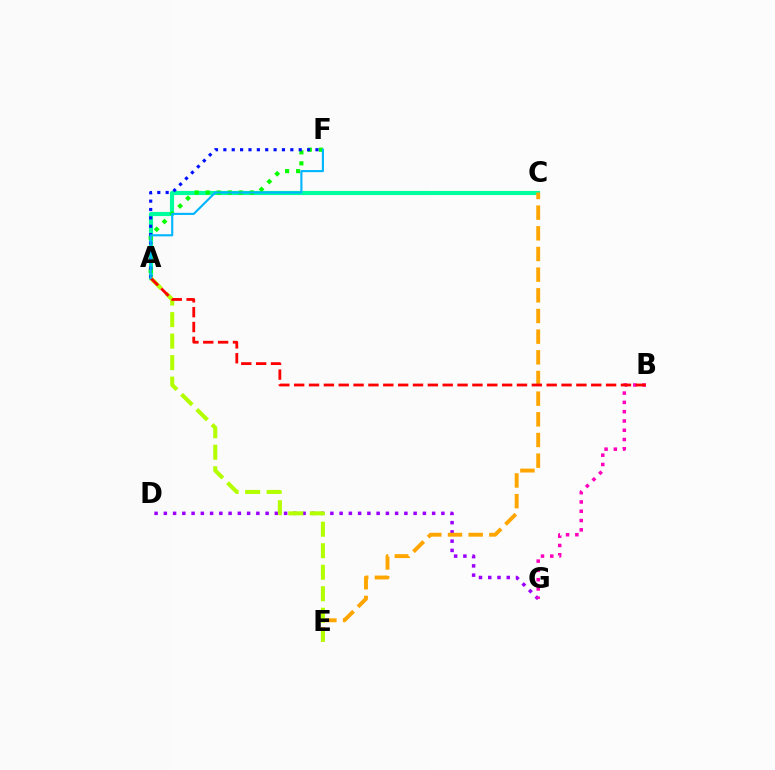{('D', 'G'): [{'color': '#9b00ff', 'line_style': 'dotted', 'thickness': 2.51}], ('B', 'G'): [{'color': '#ff00bd', 'line_style': 'dotted', 'thickness': 2.52}], ('A', 'C'): [{'color': '#00ff9d', 'line_style': 'solid', 'thickness': 2.98}], ('A', 'F'): [{'color': '#08ff00', 'line_style': 'dotted', 'thickness': 3.0}, {'color': '#0010ff', 'line_style': 'dotted', 'thickness': 2.27}, {'color': '#00b5ff', 'line_style': 'solid', 'thickness': 1.52}], ('C', 'E'): [{'color': '#ffa500', 'line_style': 'dashed', 'thickness': 2.81}], ('A', 'E'): [{'color': '#b3ff00', 'line_style': 'dashed', 'thickness': 2.92}], ('A', 'B'): [{'color': '#ff0000', 'line_style': 'dashed', 'thickness': 2.02}]}